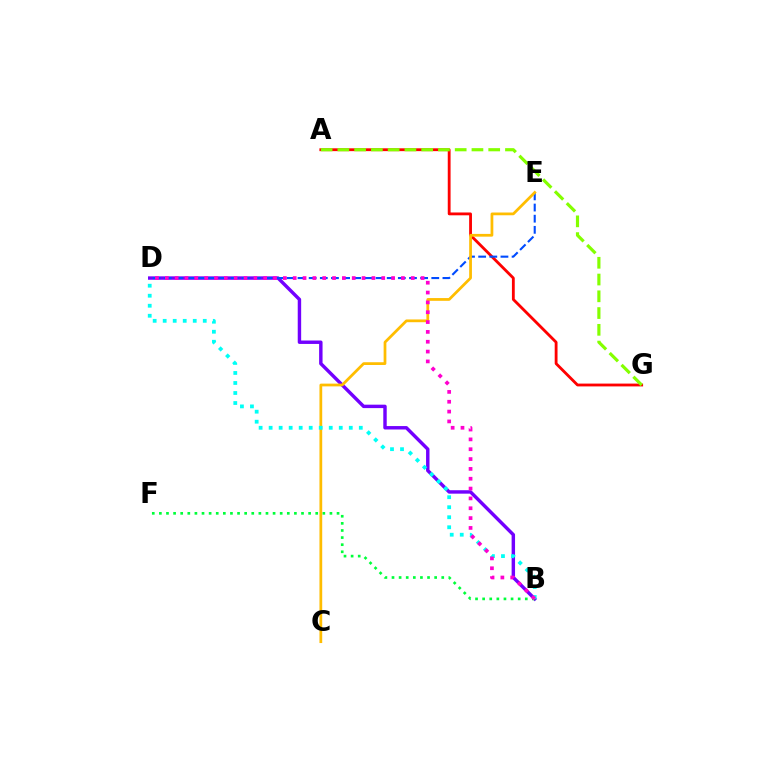{('A', 'G'): [{'color': '#ff0000', 'line_style': 'solid', 'thickness': 2.03}, {'color': '#84ff00', 'line_style': 'dashed', 'thickness': 2.28}], ('B', 'D'): [{'color': '#7200ff', 'line_style': 'solid', 'thickness': 2.47}, {'color': '#00fff6', 'line_style': 'dotted', 'thickness': 2.72}, {'color': '#ff00cf', 'line_style': 'dotted', 'thickness': 2.67}], ('B', 'F'): [{'color': '#00ff39', 'line_style': 'dotted', 'thickness': 1.93}], ('D', 'E'): [{'color': '#004bff', 'line_style': 'dashed', 'thickness': 1.51}], ('C', 'E'): [{'color': '#ffbd00', 'line_style': 'solid', 'thickness': 1.98}]}